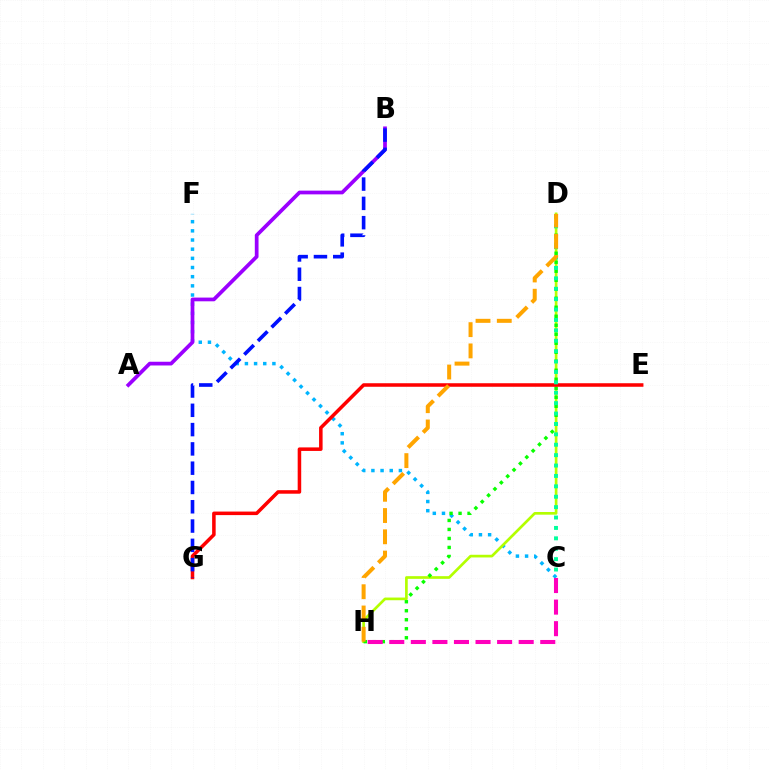{('C', 'F'): [{'color': '#00b5ff', 'line_style': 'dotted', 'thickness': 2.49}], ('D', 'H'): [{'color': '#b3ff00', 'line_style': 'solid', 'thickness': 1.93}, {'color': '#08ff00', 'line_style': 'dotted', 'thickness': 2.45}, {'color': '#ffa500', 'line_style': 'dashed', 'thickness': 2.89}], ('A', 'B'): [{'color': '#9b00ff', 'line_style': 'solid', 'thickness': 2.68}], ('E', 'G'): [{'color': '#ff0000', 'line_style': 'solid', 'thickness': 2.54}], ('C', 'D'): [{'color': '#00ff9d', 'line_style': 'dotted', 'thickness': 2.83}], ('C', 'H'): [{'color': '#ff00bd', 'line_style': 'dashed', 'thickness': 2.93}], ('B', 'G'): [{'color': '#0010ff', 'line_style': 'dashed', 'thickness': 2.62}]}